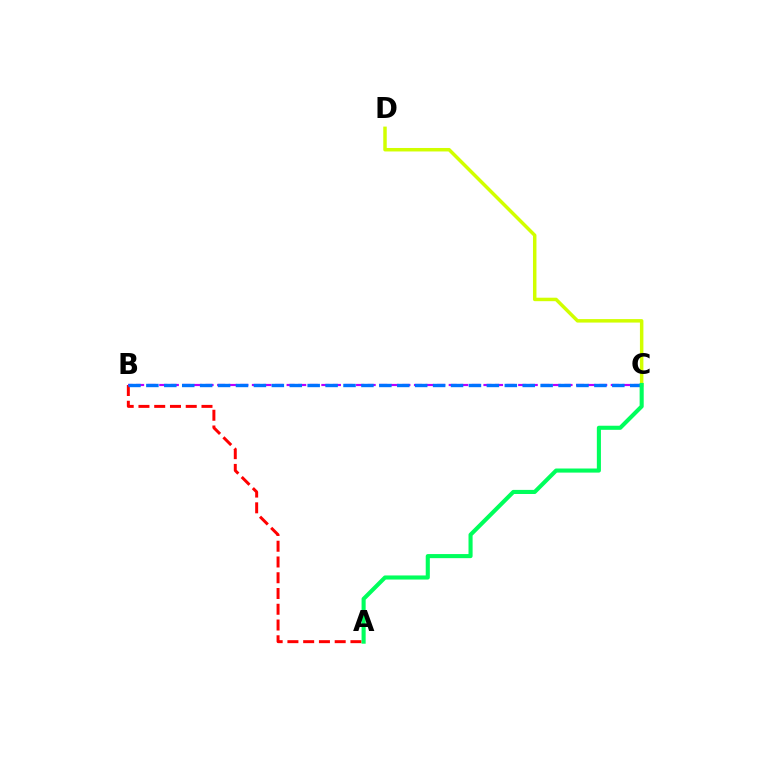{('A', 'B'): [{'color': '#ff0000', 'line_style': 'dashed', 'thickness': 2.14}], ('B', 'C'): [{'color': '#b900ff', 'line_style': 'dashed', 'thickness': 1.57}, {'color': '#0074ff', 'line_style': 'dashed', 'thickness': 2.43}], ('C', 'D'): [{'color': '#d1ff00', 'line_style': 'solid', 'thickness': 2.51}], ('A', 'C'): [{'color': '#00ff5c', 'line_style': 'solid', 'thickness': 2.95}]}